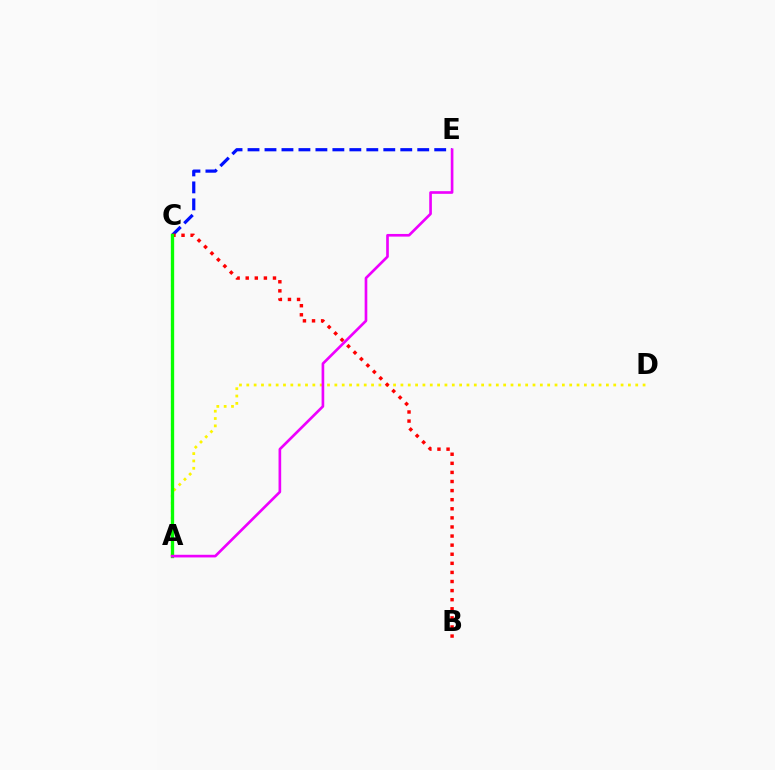{('A', 'D'): [{'color': '#fcf500', 'line_style': 'dotted', 'thickness': 1.99}], ('A', 'C'): [{'color': '#00fff6', 'line_style': 'dotted', 'thickness': 1.5}, {'color': '#08ff00', 'line_style': 'solid', 'thickness': 2.39}], ('C', 'E'): [{'color': '#0010ff', 'line_style': 'dashed', 'thickness': 2.31}], ('B', 'C'): [{'color': '#ff0000', 'line_style': 'dotted', 'thickness': 2.47}], ('A', 'E'): [{'color': '#ee00ff', 'line_style': 'solid', 'thickness': 1.91}]}